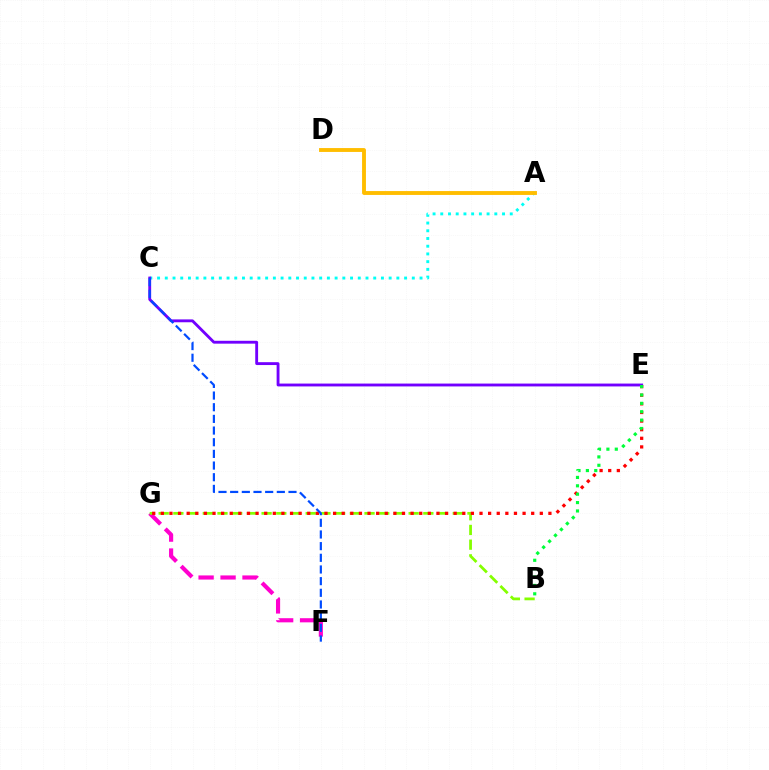{('F', 'G'): [{'color': '#ff00cf', 'line_style': 'dashed', 'thickness': 2.98}], ('A', 'C'): [{'color': '#00fff6', 'line_style': 'dotted', 'thickness': 2.1}], ('B', 'G'): [{'color': '#84ff00', 'line_style': 'dashed', 'thickness': 2.0}], ('E', 'G'): [{'color': '#ff0000', 'line_style': 'dotted', 'thickness': 2.34}], ('A', 'D'): [{'color': '#ffbd00', 'line_style': 'solid', 'thickness': 2.79}], ('C', 'E'): [{'color': '#7200ff', 'line_style': 'solid', 'thickness': 2.06}], ('C', 'F'): [{'color': '#004bff', 'line_style': 'dashed', 'thickness': 1.58}], ('B', 'E'): [{'color': '#00ff39', 'line_style': 'dotted', 'thickness': 2.28}]}